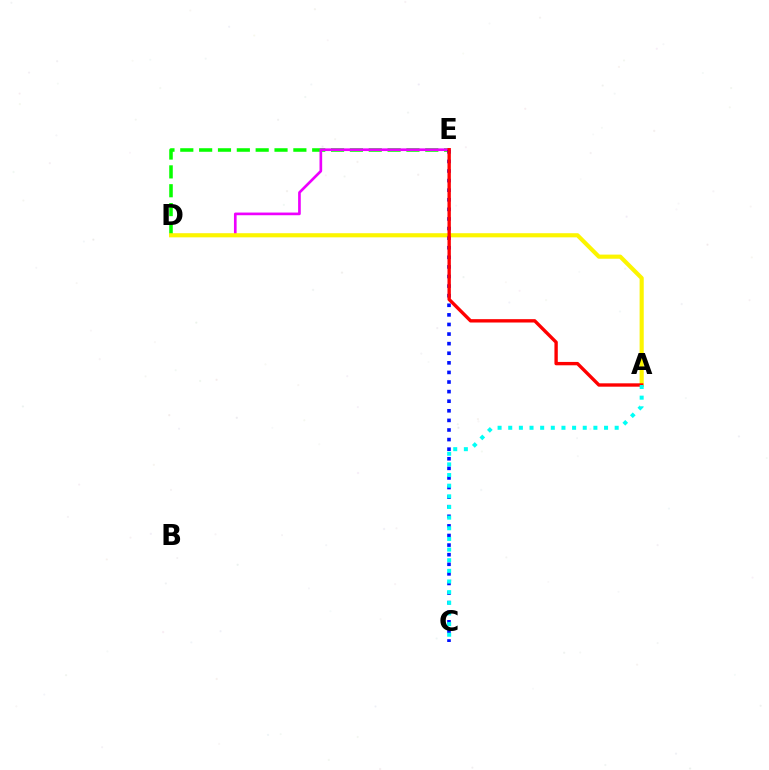{('D', 'E'): [{'color': '#08ff00', 'line_style': 'dashed', 'thickness': 2.56}, {'color': '#ee00ff', 'line_style': 'solid', 'thickness': 1.92}], ('A', 'D'): [{'color': '#fcf500', 'line_style': 'solid', 'thickness': 2.98}], ('C', 'E'): [{'color': '#0010ff', 'line_style': 'dotted', 'thickness': 2.61}], ('A', 'E'): [{'color': '#ff0000', 'line_style': 'solid', 'thickness': 2.42}], ('A', 'C'): [{'color': '#00fff6', 'line_style': 'dotted', 'thickness': 2.89}]}